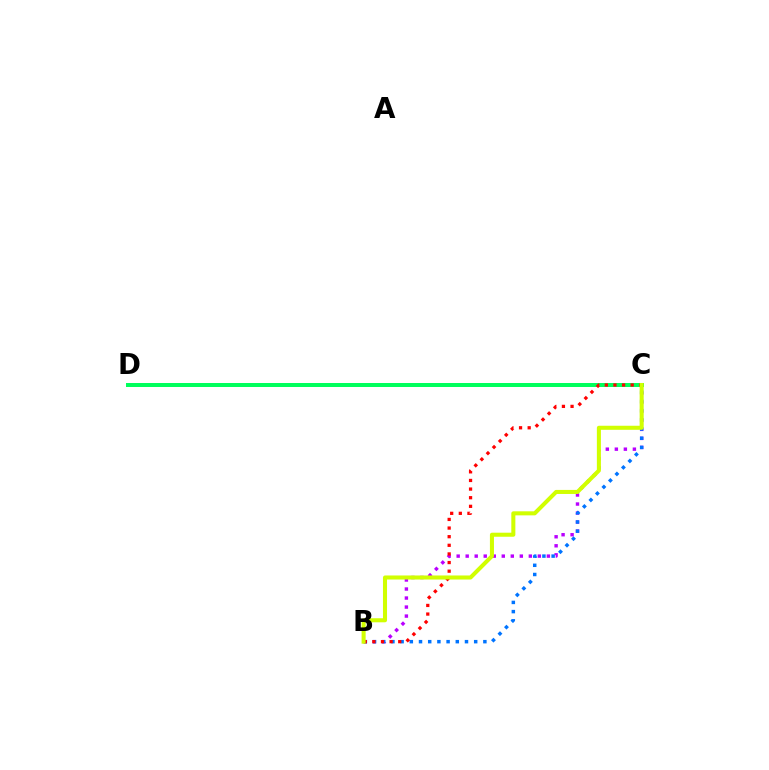{('B', 'C'): [{'color': '#b900ff', 'line_style': 'dotted', 'thickness': 2.45}, {'color': '#0074ff', 'line_style': 'dotted', 'thickness': 2.5}, {'color': '#ff0000', 'line_style': 'dotted', 'thickness': 2.34}, {'color': '#d1ff00', 'line_style': 'solid', 'thickness': 2.92}], ('C', 'D'): [{'color': '#00ff5c', 'line_style': 'solid', 'thickness': 2.87}]}